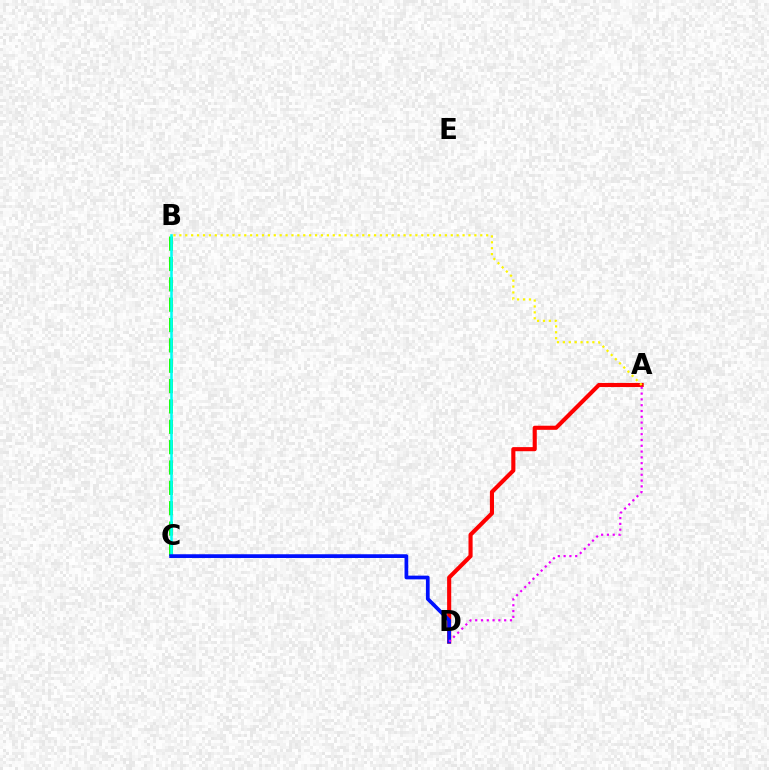{('A', 'D'): [{'color': '#ff0000', 'line_style': 'solid', 'thickness': 2.96}, {'color': '#ee00ff', 'line_style': 'dotted', 'thickness': 1.58}], ('B', 'C'): [{'color': '#08ff00', 'line_style': 'dashed', 'thickness': 2.76}, {'color': '#00fff6', 'line_style': 'solid', 'thickness': 1.84}], ('A', 'B'): [{'color': '#fcf500', 'line_style': 'dotted', 'thickness': 1.6}], ('C', 'D'): [{'color': '#0010ff', 'line_style': 'solid', 'thickness': 2.69}]}